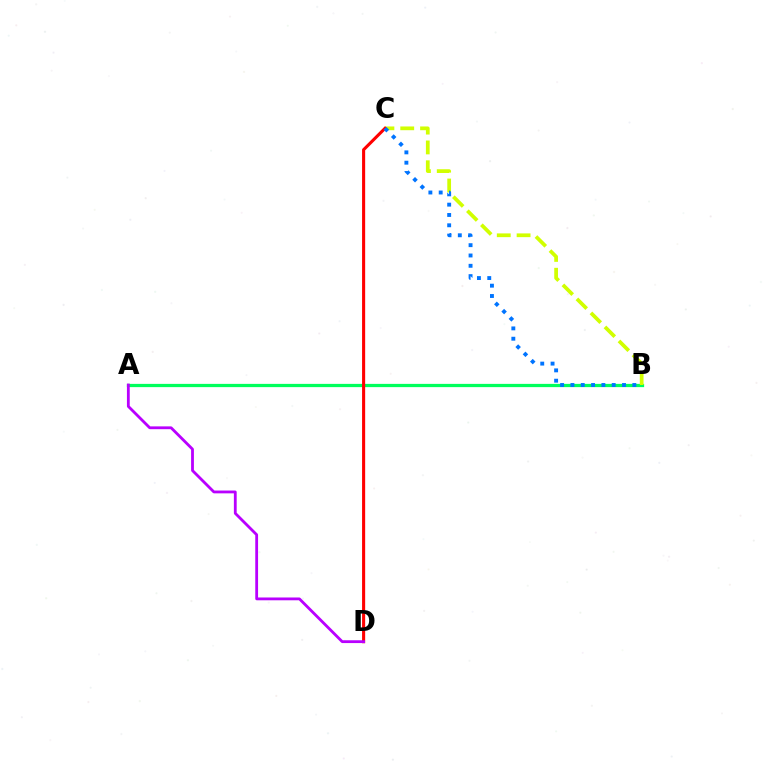{('A', 'B'): [{'color': '#00ff5c', 'line_style': 'solid', 'thickness': 2.34}], ('B', 'C'): [{'color': '#d1ff00', 'line_style': 'dashed', 'thickness': 2.69}, {'color': '#0074ff', 'line_style': 'dotted', 'thickness': 2.8}], ('C', 'D'): [{'color': '#ff0000', 'line_style': 'solid', 'thickness': 2.22}], ('A', 'D'): [{'color': '#b900ff', 'line_style': 'solid', 'thickness': 2.02}]}